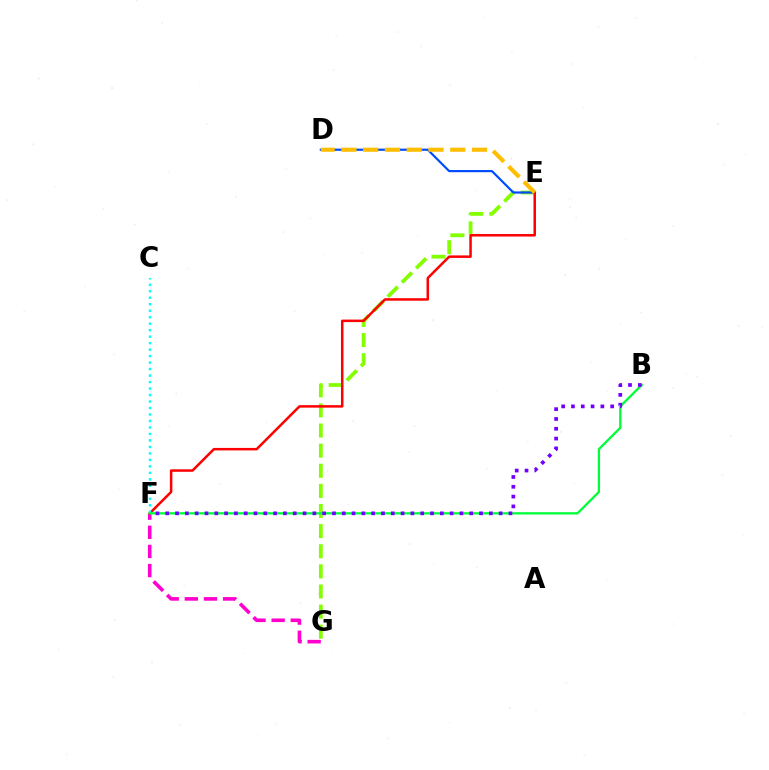{('E', 'G'): [{'color': '#84ff00', 'line_style': 'dashed', 'thickness': 2.73}], ('F', 'G'): [{'color': '#ff00cf', 'line_style': 'dashed', 'thickness': 2.6}], ('D', 'E'): [{'color': '#004bff', 'line_style': 'solid', 'thickness': 1.57}, {'color': '#ffbd00', 'line_style': 'dashed', 'thickness': 2.96}], ('E', 'F'): [{'color': '#ff0000', 'line_style': 'solid', 'thickness': 1.8}], ('C', 'F'): [{'color': '#00fff6', 'line_style': 'dotted', 'thickness': 1.76}], ('B', 'F'): [{'color': '#00ff39', 'line_style': 'solid', 'thickness': 1.66}, {'color': '#7200ff', 'line_style': 'dotted', 'thickness': 2.66}]}